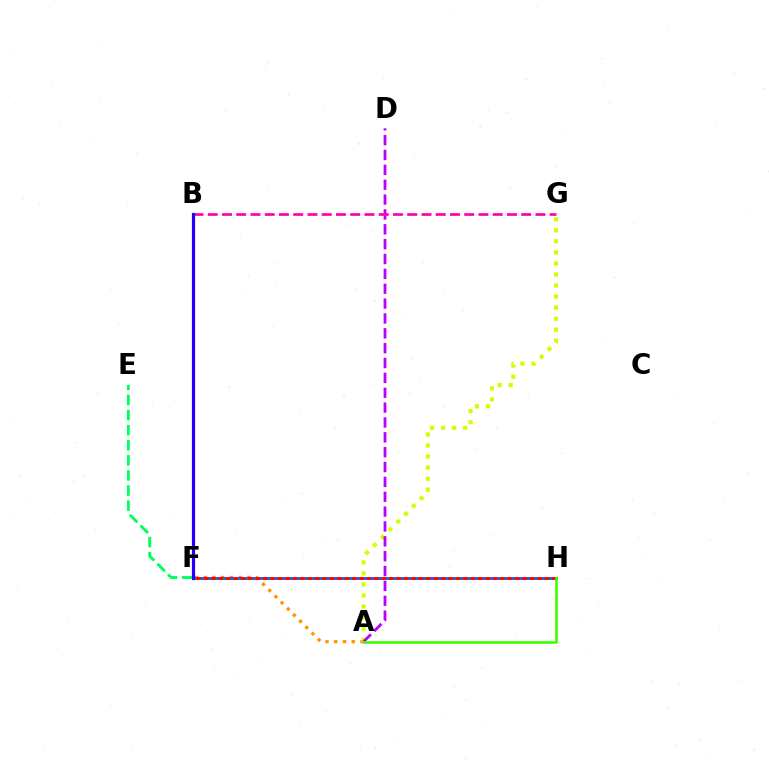{('B', 'F'): [{'color': '#00fff6', 'line_style': 'dotted', 'thickness': 2.01}, {'color': '#2500ff', 'line_style': 'solid', 'thickness': 2.29}], ('A', 'F'): [{'color': '#ff9400', 'line_style': 'dotted', 'thickness': 2.37}], ('F', 'H'): [{'color': '#ff0000', 'line_style': 'solid', 'thickness': 2.11}, {'color': '#0074ff', 'line_style': 'dotted', 'thickness': 2.01}], ('A', 'G'): [{'color': '#d1ff00', 'line_style': 'dotted', 'thickness': 3.0}], ('A', 'D'): [{'color': '#b900ff', 'line_style': 'dashed', 'thickness': 2.02}], ('E', 'F'): [{'color': '#00ff5c', 'line_style': 'dashed', 'thickness': 2.05}], ('B', 'G'): [{'color': '#ff00ac', 'line_style': 'dashed', 'thickness': 1.94}], ('A', 'H'): [{'color': '#3dff00', 'line_style': 'solid', 'thickness': 1.9}]}